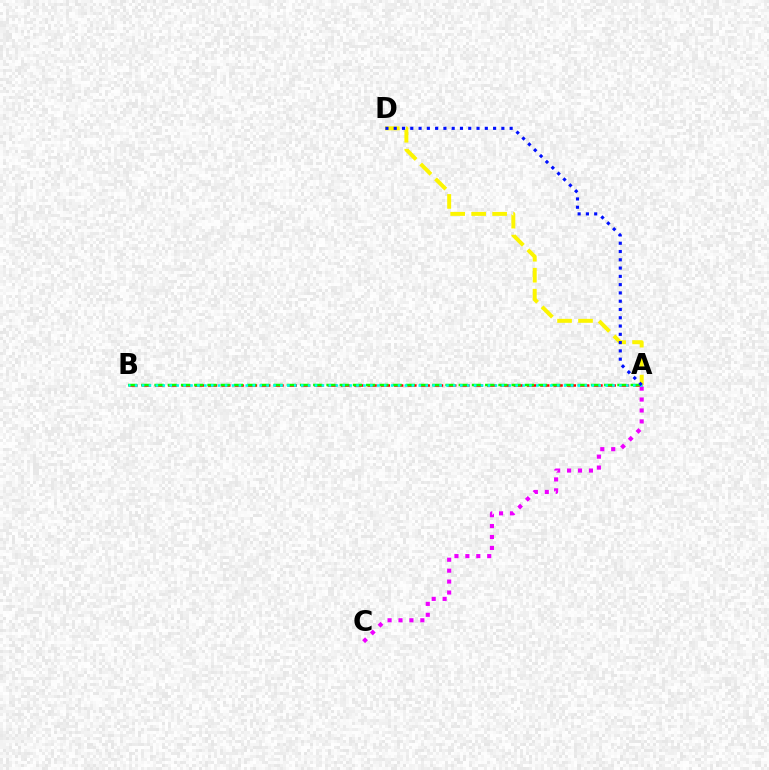{('A', 'B'): [{'color': '#ff0000', 'line_style': 'dashed', 'thickness': 1.81}, {'color': '#08ff00', 'line_style': 'dashed', 'thickness': 1.8}, {'color': '#00fff6', 'line_style': 'dotted', 'thickness': 1.88}], ('A', 'C'): [{'color': '#ee00ff', 'line_style': 'dotted', 'thickness': 2.97}], ('A', 'D'): [{'color': '#fcf500', 'line_style': 'dashed', 'thickness': 2.85}, {'color': '#0010ff', 'line_style': 'dotted', 'thickness': 2.25}]}